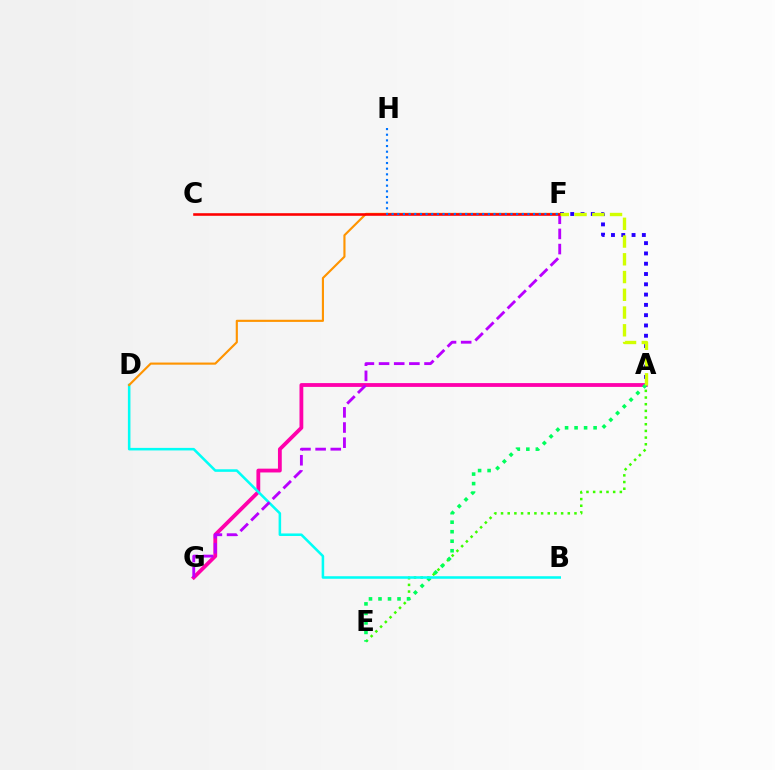{('A', 'G'): [{'color': '#ff00ac', 'line_style': 'solid', 'thickness': 2.74}], ('A', 'E'): [{'color': '#3dff00', 'line_style': 'dotted', 'thickness': 1.81}, {'color': '#00ff5c', 'line_style': 'dotted', 'thickness': 2.58}], ('A', 'F'): [{'color': '#2500ff', 'line_style': 'dotted', 'thickness': 2.8}, {'color': '#d1ff00', 'line_style': 'dashed', 'thickness': 2.41}], ('B', 'D'): [{'color': '#00fff6', 'line_style': 'solid', 'thickness': 1.84}], ('D', 'F'): [{'color': '#ff9400', 'line_style': 'solid', 'thickness': 1.54}], ('F', 'G'): [{'color': '#b900ff', 'line_style': 'dashed', 'thickness': 2.06}], ('C', 'F'): [{'color': '#ff0000', 'line_style': 'solid', 'thickness': 1.87}], ('F', 'H'): [{'color': '#0074ff', 'line_style': 'dotted', 'thickness': 1.54}]}